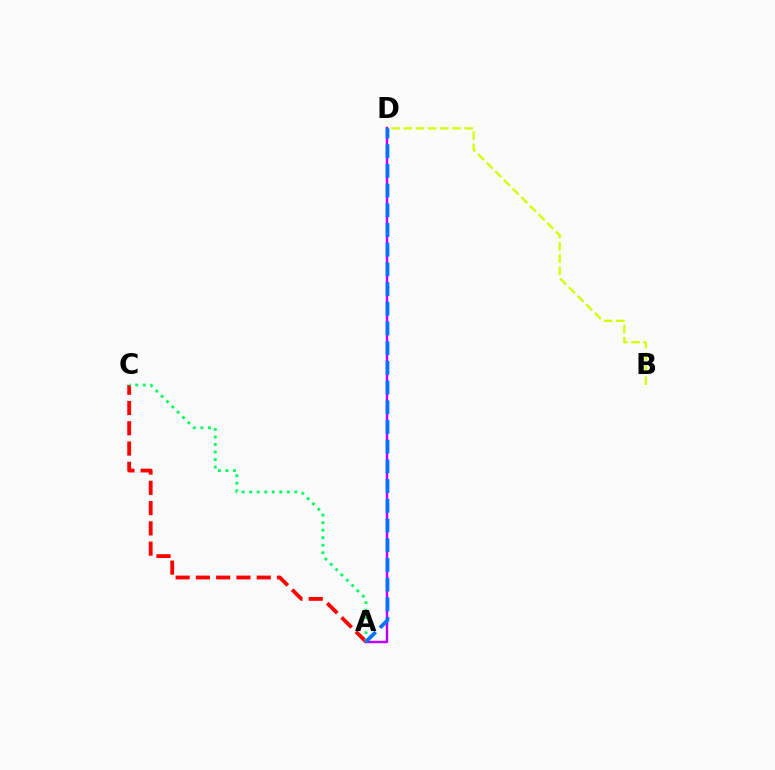{('A', 'C'): [{'color': '#ff0000', 'line_style': 'dashed', 'thickness': 2.75}, {'color': '#00ff5c', 'line_style': 'dotted', 'thickness': 2.05}], ('B', 'D'): [{'color': '#d1ff00', 'line_style': 'dashed', 'thickness': 1.66}], ('A', 'D'): [{'color': '#b900ff', 'line_style': 'solid', 'thickness': 1.75}, {'color': '#0074ff', 'line_style': 'dashed', 'thickness': 2.68}]}